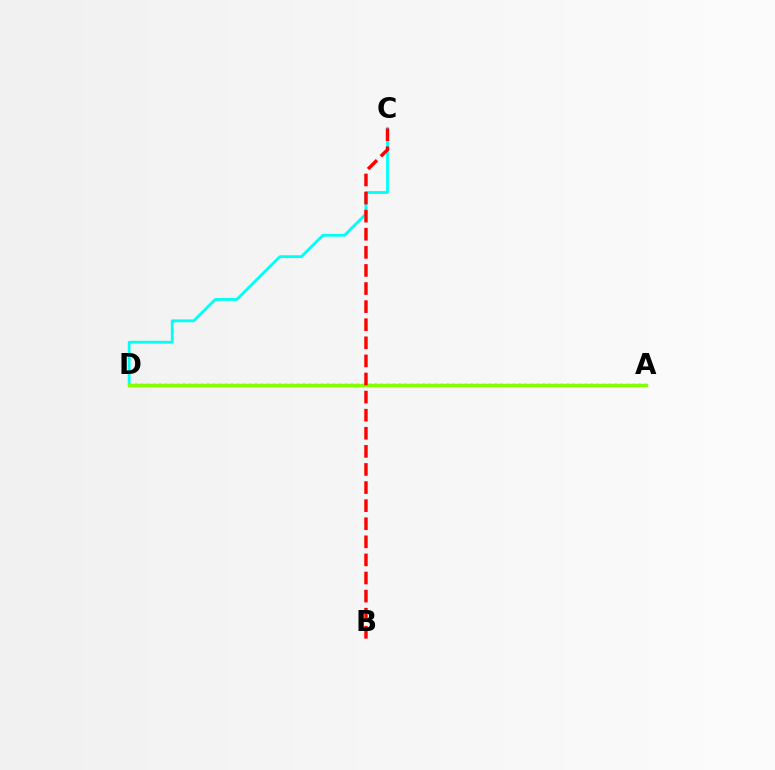{('A', 'D'): [{'color': '#7200ff', 'line_style': 'dotted', 'thickness': 1.63}, {'color': '#84ff00', 'line_style': 'solid', 'thickness': 2.46}], ('C', 'D'): [{'color': '#00fff6', 'line_style': 'solid', 'thickness': 2.03}], ('B', 'C'): [{'color': '#ff0000', 'line_style': 'dashed', 'thickness': 2.46}]}